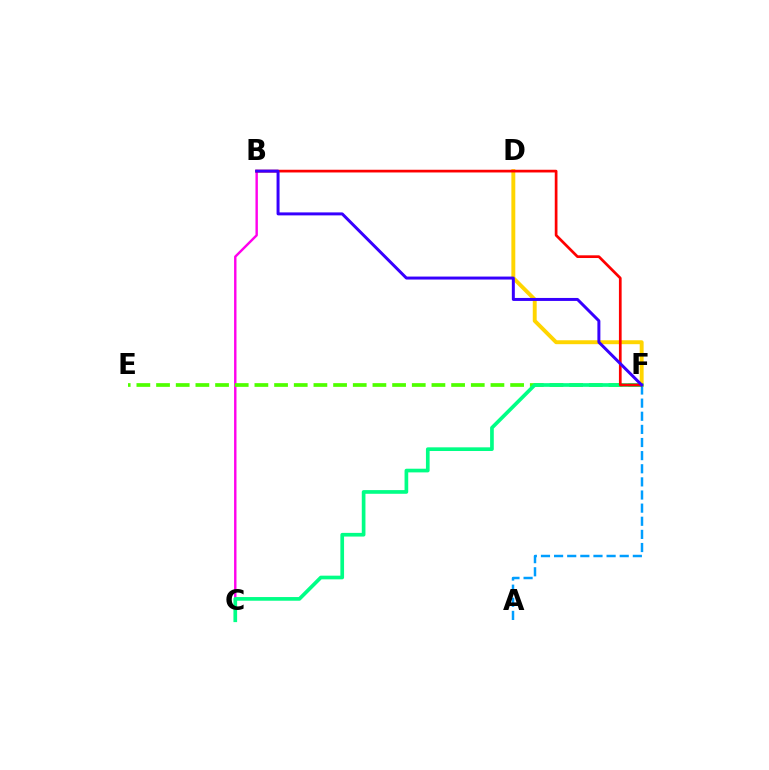{('A', 'F'): [{'color': '#009eff', 'line_style': 'dashed', 'thickness': 1.78}], ('B', 'C'): [{'color': '#ff00ed', 'line_style': 'solid', 'thickness': 1.74}], ('D', 'F'): [{'color': '#ffd500', 'line_style': 'solid', 'thickness': 2.82}], ('E', 'F'): [{'color': '#4fff00', 'line_style': 'dashed', 'thickness': 2.67}], ('C', 'F'): [{'color': '#00ff86', 'line_style': 'solid', 'thickness': 2.65}], ('B', 'F'): [{'color': '#ff0000', 'line_style': 'solid', 'thickness': 1.95}, {'color': '#3700ff', 'line_style': 'solid', 'thickness': 2.15}]}